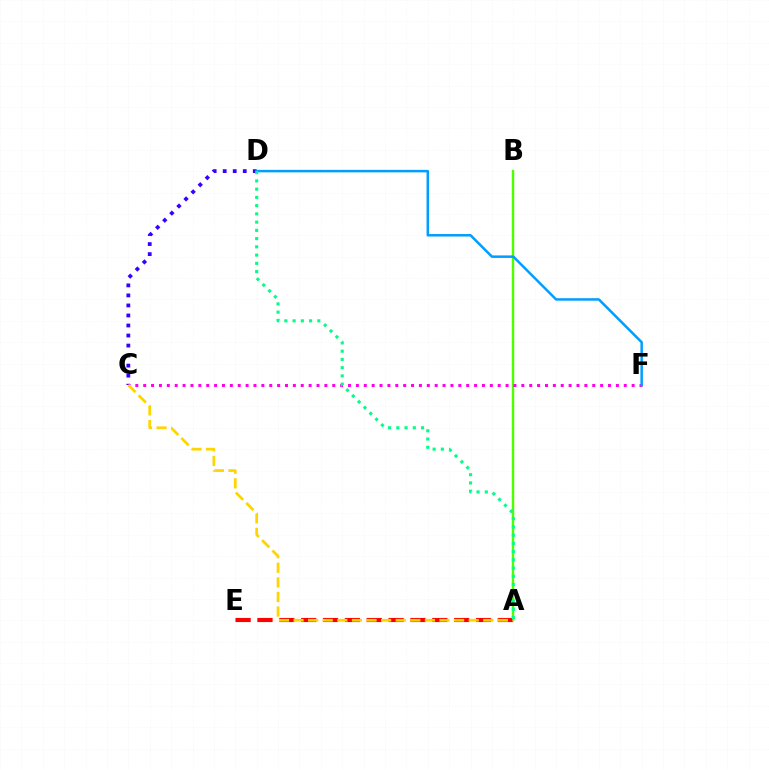{('A', 'B'): [{'color': '#4fff00', 'line_style': 'solid', 'thickness': 1.74}], ('C', 'D'): [{'color': '#3700ff', 'line_style': 'dotted', 'thickness': 2.73}], ('C', 'F'): [{'color': '#ff00ed', 'line_style': 'dotted', 'thickness': 2.14}], ('A', 'E'): [{'color': '#ff0000', 'line_style': 'dashed', 'thickness': 2.97}], ('A', 'C'): [{'color': '#ffd500', 'line_style': 'dashed', 'thickness': 1.98}], ('D', 'F'): [{'color': '#009eff', 'line_style': 'solid', 'thickness': 1.8}], ('A', 'D'): [{'color': '#00ff86', 'line_style': 'dotted', 'thickness': 2.24}]}